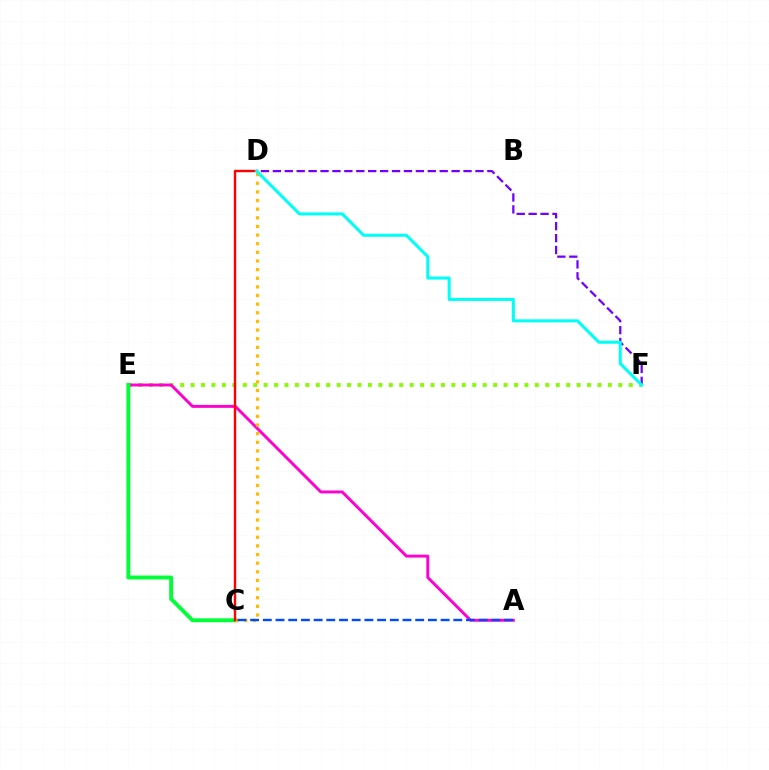{('E', 'F'): [{'color': '#84ff00', 'line_style': 'dotted', 'thickness': 2.83}], ('D', 'F'): [{'color': '#7200ff', 'line_style': 'dashed', 'thickness': 1.62}, {'color': '#00fff6', 'line_style': 'solid', 'thickness': 2.19}], ('A', 'E'): [{'color': '#ff00cf', 'line_style': 'solid', 'thickness': 2.11}], ('C', 'E'): [{'color': '#00ff39', 'line_style': 'solid', 'thickness': 2.81}], ('C', 'D'): [{'color': '#ffbd00', 'line_style': 'dotted', 'thickness': 2.35}, {'color': '#ff0000', 'line_style': 'solid', 'thickness': 1.73}], ('A', 'C'): [{'color': '#004bff', 'line_style': 'dashed', 'thickness': 1.72}]}